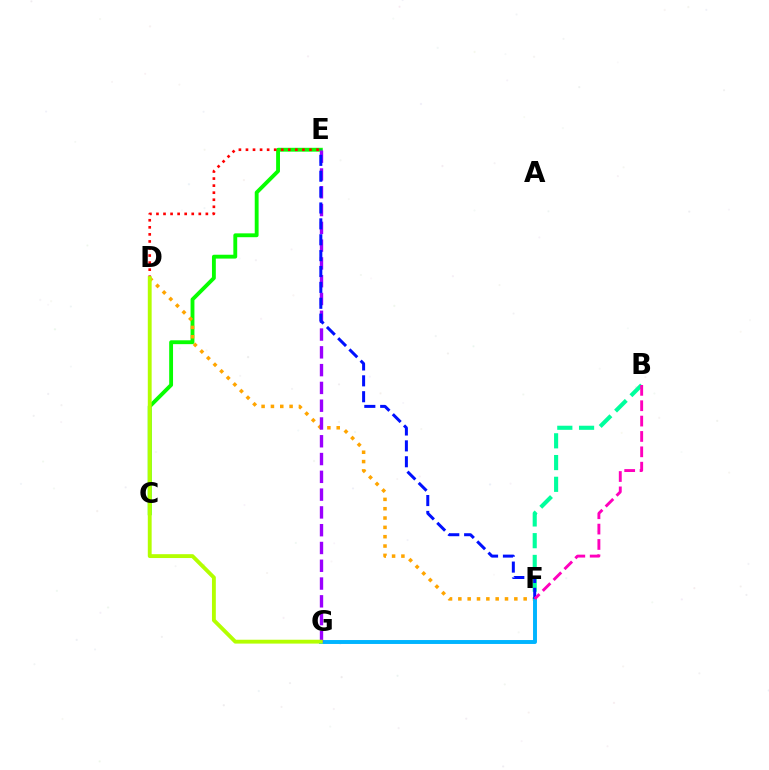{('C', 'E'): [{'color': '#08ff00', 'line_style': 'solid', 'thickness': 2.77}], ('D', 'F'): [{'color': '#ffa500', 'line_style': 'dotted', 'thickness': 2.54}], ('F', 'G'): [{'color': '#00b5ff', 'line_style': 'solid', 'thickness': 2.82}], ('E', 'G'): [{'color': '#9b00ff', 'line_style': 'dashed', 'thickness': 2.42}], ('B', 'F'): [{'color': '#00ff9d', 'line_style': 'dashed', 'thickness': 2.95}, {'color': '#ff00bd', 'line_style': 'dashed', 'thickness': 2.09}], ('D', 'E'): [{'color': '#ff0000', 'line_style': 'dotted', 'thickness': 1.92}], ('D', 'G'): [{'color': '#b3ff00', 'line_style': 'solid', 'thickness': 2.78}], ('E', 'F'): [{'color': '#0010ff', 'line_style': 'dashed', 'thickness': 2.16}]}